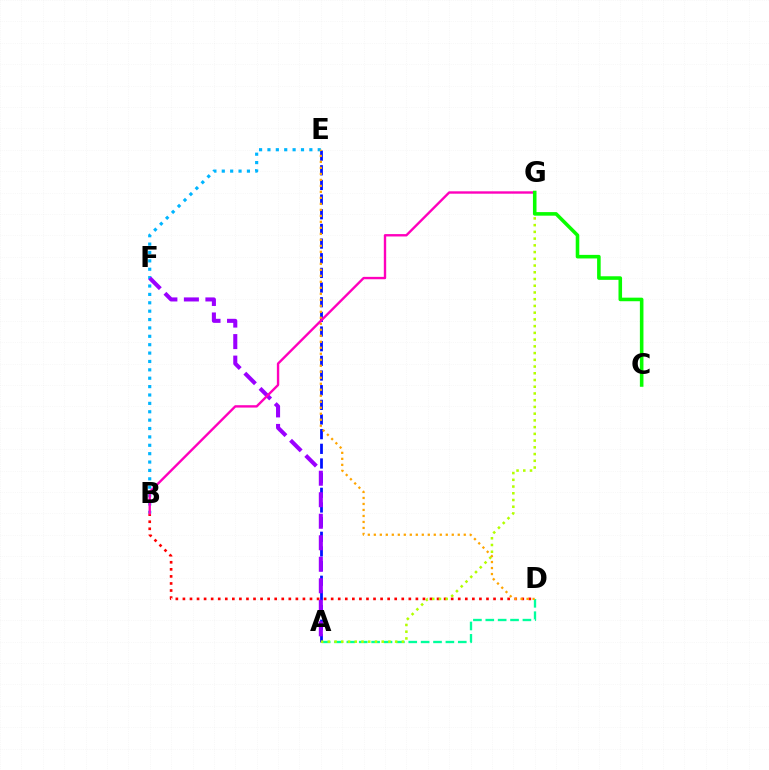{('B', 'D'): [{'color': '#ff0000', 'line_style': 'dotted', 'thickness': 1.92}], ('A', 'D'): [{'color': '#00ff9d', 'line_style': 'dashed', 'thickness': 1.68}], ('A', 'E'): [{'color': '#0010ff', 'line_style': 'dashed', 'thickness': 1.99}], ('B', 'E'): [{'color': '#00b5ff', 'line_style': 'dotted', 'thickness': 2.28}], ('A', 'G'): [{'color': '#b3ff00', 'line_style': 'dotted', 'thickness': 1.83}], ('A', 'F'): [{'color': '#9b00ff', 'line_style': 'dashed', 'thickness': 2.92}], ('D', 'E'): [{'color': '#ffa500', 'line_style': 'dotted', 'thickness': 1.63}], ('B', 'G'): [{'color': '#ff00bd', 'line_style': 'solid', 'thickness': 1.71}], ('C', 'G'): [{'color': '#08ff00', 'line_style': 'solid', 'thickness': 2.57}]}